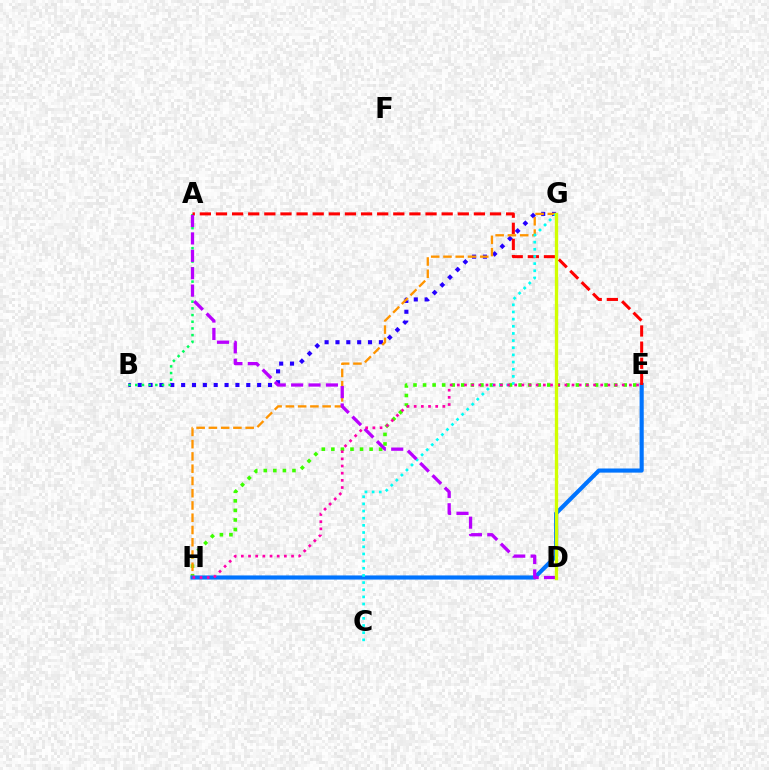{('E', 'H'): [{'color': '#3dff00', 'line_style': 'dotted', 'thickness': 2.6}, {'color': '#0074ff', 'line_style': 'solid', 'thickness': 2.97}, {'color': '#ff00ac', 'line_style': 'dotted', 'thickness': 1.95}], ('B', 'G'): [{'color': '#2500ff', 'line_style': 'dotted', 'thickness': 2.95}], ('G', 'H'): [{'color': '#ff9400', 'line_style': 'dashed', 'thickness': 1.67}], ('A', 'B'): [{'color': '#00ff5c', 'line_style': 'dotted', 'thickness': 1.82}], ('A', 'E'): [{'color': '#ff0000', 'line_style': 'dashed', 'thickness': 2.19}], ('C', 'G'): [{'color': '#00fff6', 'line_style': 'dotted', 'thickness': 1.94}], ('A', 'D'): [{'color': '#b900ff', 'line_style': 'dashed', 'thickness': 2.36}], ('D', 'G'): [{'color': '#d1ff00', 'line_style': 'solid', 'thickness': 2.39}]}